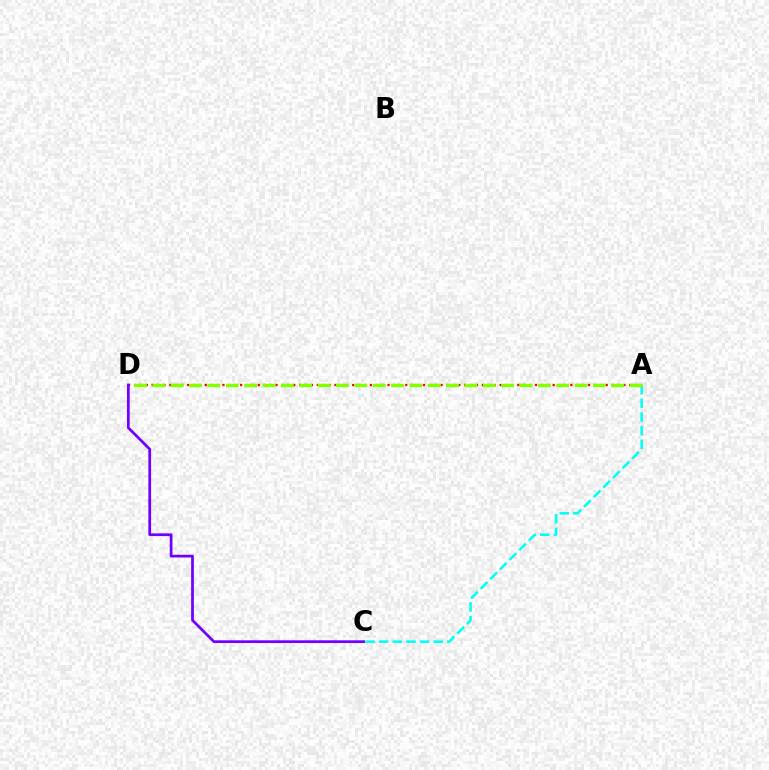{('A', 'C'): [{'color': '#00fff6', 'line_style': 'dashed', 'thickness': 1.85}], ('A', 'D'): [{'color': '#ff0000', 'line_style': 'dotted', 'thickness': 1.6}, {'color': '#84ff00', 'line_style': 'dashed', 'thickness': 2.49}], ('C', 'D'): [{'color': '#7200ff', 'line_style': 'solid', 'thickness': 1.98}]}